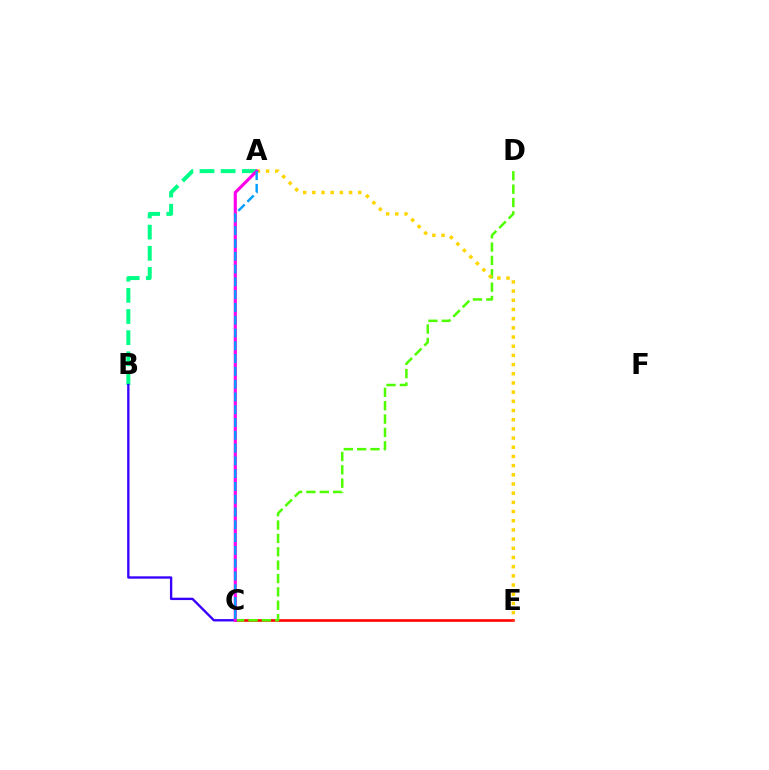{('A', 'B'): [{'color': '#00ff86', 'line_style': 'dashed', 'thickness': 2.87}], ('C', 'E'): [{'color': '#ff0000', 'line_style': 'solid', 'thickness': 1.88}], ('C', 'D'): [{'color': '#4fff00', 'line_style': 'dashed', 'thickness': 1.82}], ('A', 'E'): [{'color': '#ffd500', 'line_style': 'dotted', 'thickness': 2.5}], ('B', 'C'): [{'color': '#3700ff', 'line_style': 'solid', 'thickness': 1.69}], ('A', 'C'): [{'color': '#ff00ed', 'line_style': 'solid', 'thickness': 2.26}, {'color': '#009eff', 'line_style': 'dashed', 'thickness': 1.74}]}